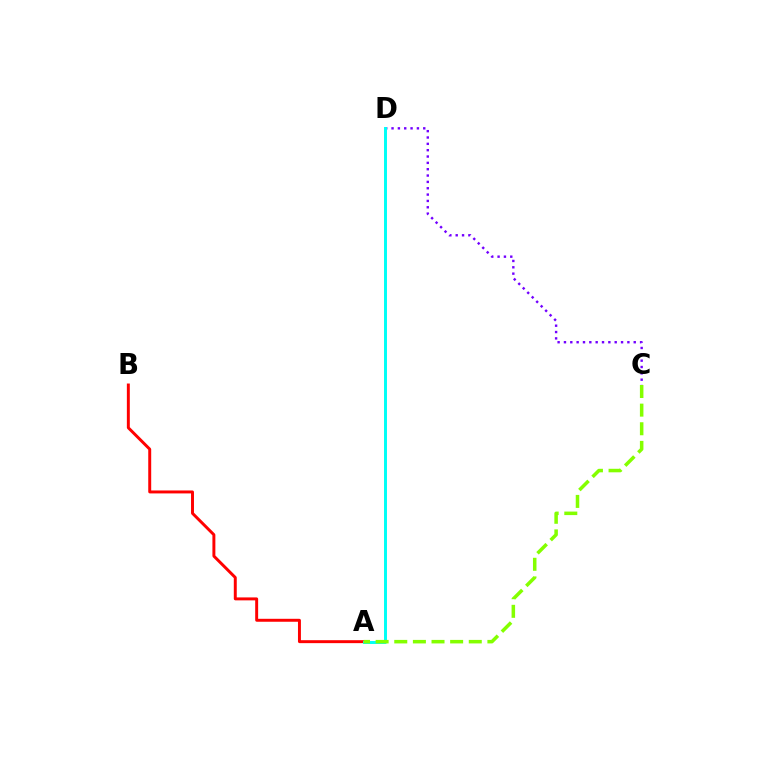{('A', 'B'): [{'color': '#ff0000', 'line_style': 'solid', 'thickness': 2.12}], ('C', 'D'): [{'color': '#7200ff', 'line_style': 'dotted', 'thickness': 1.72}], ('A', 'D'): [{'color': '#00fff6', 'line_style': 'solid', 'thickness': 2.13}], ('A', 'C'): [{'color': '#84ff00', 'line_style': 'dashed', 'thickness': 2.53}]}